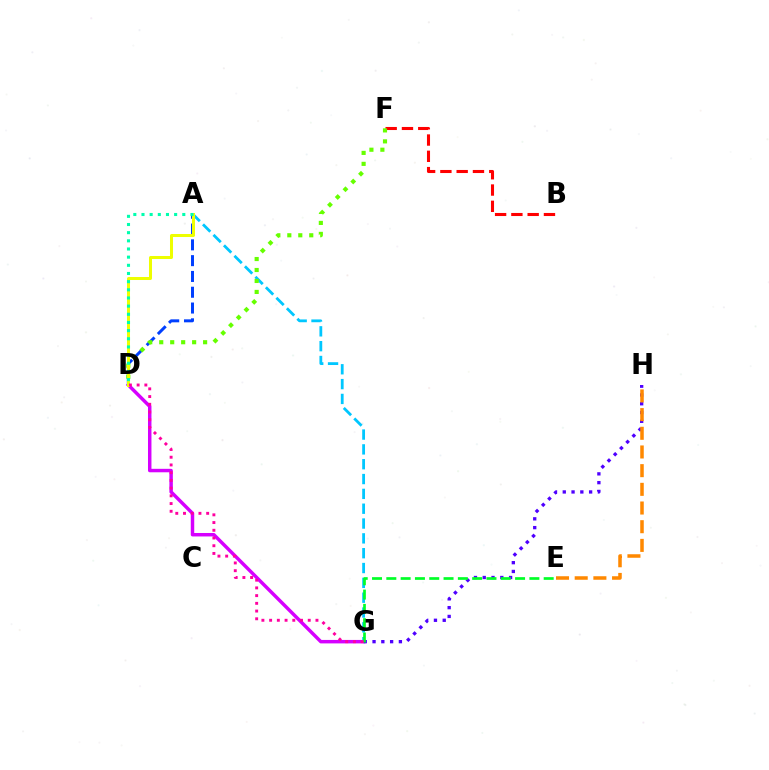{('B', 'F'): [{'color': '#ff0000', 'line_style': 'dashed', 'thickness': 2.21}], ('D', 'G'): [{'color': '#d600ff', 'line_style': 'solid', 'thickness': 2.49}, {'color': '#ff00a0', 'line_style': 'dotted', 'thickness': 2.1}], ('A', 'G'): [{'color': '#00c7ff', 'line_style': 'dashed', 'thickness': 2.01}], ('G', 'H'): [{'color': '#4f00ff', 'line_style': 'dotted', 'thickness': 2.39}], ('A', 'D'): [{'color': '#003fff', 'line_style': 'dashed', 'thickness': 2.15}, {'color': '#eeff00', 'line_style': 'solid', 'thickness': 2.16}, {'color': '#00ffaf', 'line_style': 'dotted', 'thickness': 2.22}], ('D', 'F'): [{'color': '#66ff00', 'line_style': 'dotted', 'thickness': 2.98}], ('E', 'H'): [{'color': '#ff8800', 'line_style': 'dashed', 'thickness': 2.54}], ('E', 'G'): [{'color': '#00ff27', 'line_style': 'dashed', 'thickness': 1.94}]}